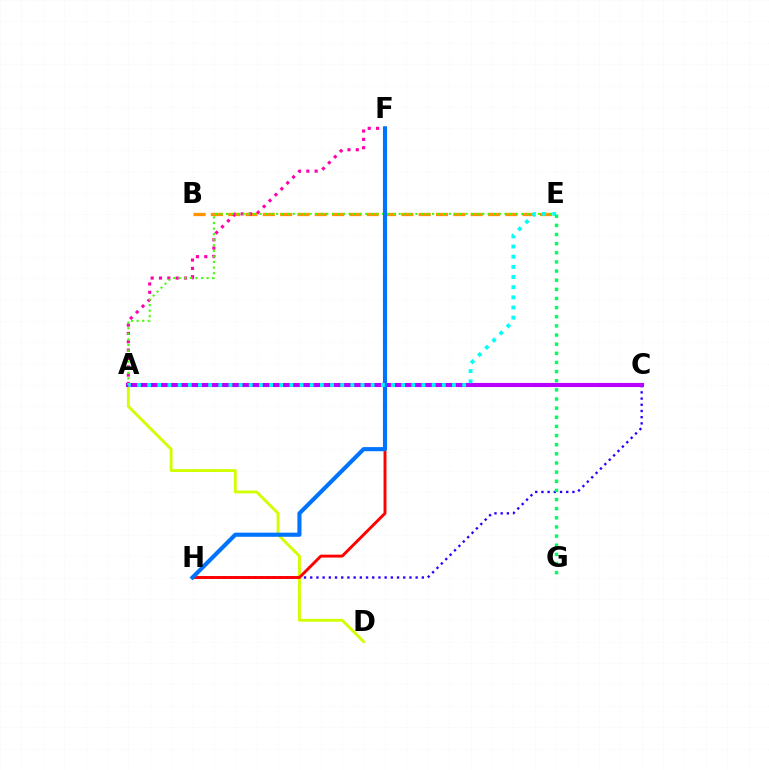{('B', 'E'): [{'color': '#ff9400', 'line_style': 'dashed', 'thickness': 2.35}], ('C', 'H'): [{'color': '#2500ff', 'line_style': 'dotted', 'thickness': 1.68}], ('A', 'F'): [{'color': '#ff00ac', 'line_style': 'dotted', 'thickness': 2.26}], ('A', 'D'): [{'color': '#d1ff00', 'line_style': 'solid', 'thickness': 2.06}], ('A', 'C'): [{'color': '#b900ff', 'line_style': 'solid', 'thickness': 2.94}], ('F', 'H'): [{'color': '#ff0000', 'line_style': 'solid', 'thickness': 2.1}, {'color': '#0074ff', 'line_style': 'solid', 'thickness': 2.97}], ('A', 'E'): [{'color': '#3dff00', 'line_style': 'dotted', 'thickness': 1.51}, {'color': '#00fff6', 'line_style': 'dotted', 'thickness': 2.76}], ('E', 'G'): [{'color': '#00ff5c', 'line_style': 'dotted', 'thickness': 2.48}]}